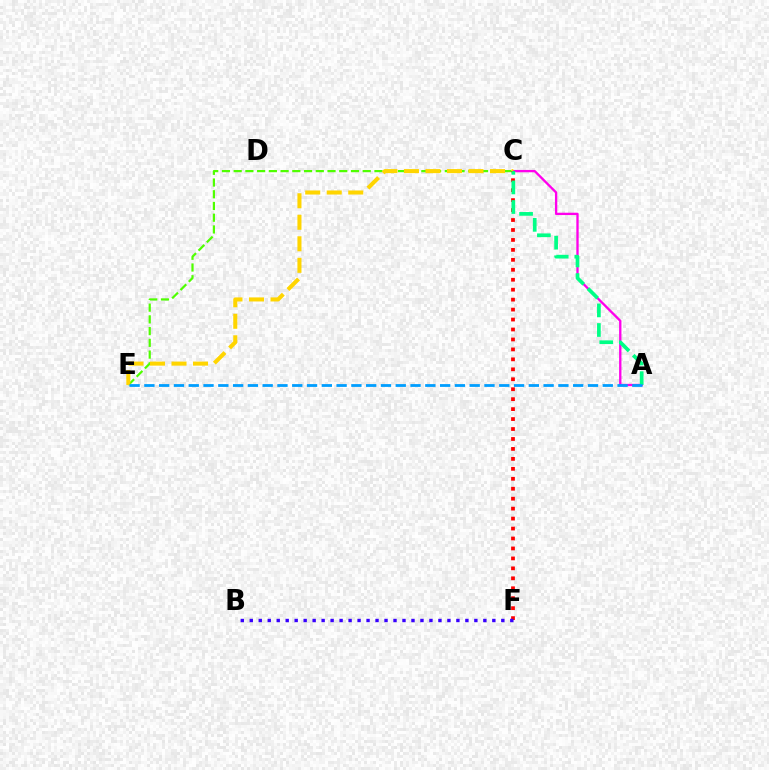{('C', 'E'): [{'color': '#4fff00', 'line_style': 'dashed', 'thickness': 1.59}, {'color': '#ffd500', 'line_style': 'dashed', 'thickness': 2.92}], ('A', 'C'): [{'color': '#ff00ed', 'line_style': 'solid', 'thickness': 1.68}, {'color': '#00ff86', 'line_style': 'dashed', 'thickness': 2.66}], ('C', 'F'): [{'color': '#ff0000', 'line_style': 'dotted', 'thickness': 2.7}], ('B', 'F'): [{'color': '#3700ff', 'line_style': 'dotted', 'thickness': 2.44}], ('A', 'E'): [{'color': '#009eff', 'line_style': 'dashed', 'thickness': 2.01}]}